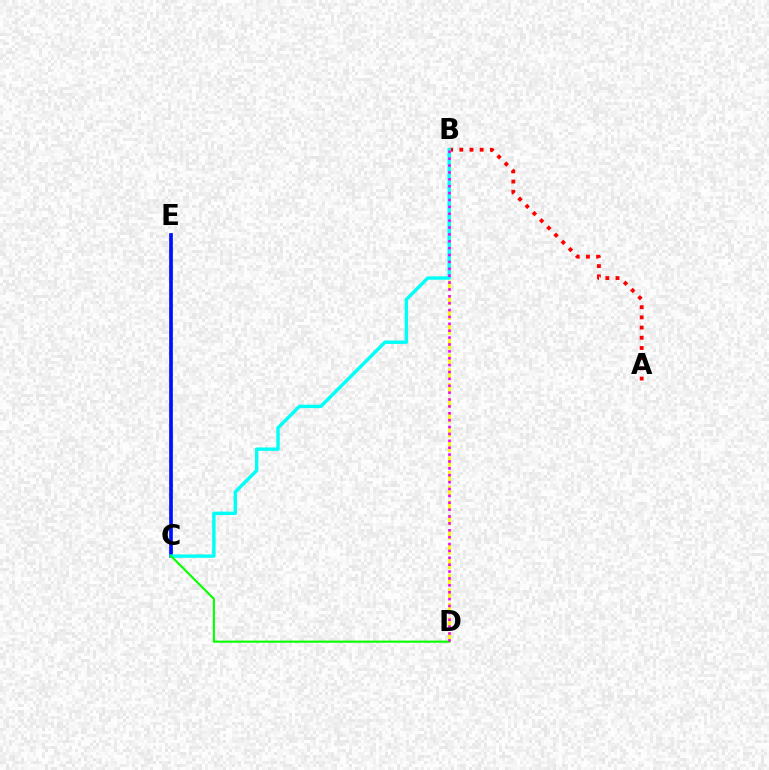{('C', 'E'): [{'color': '#0010ff', 'line_style': 'solid', 'thickness': 2.67}], ('B', 'D'): [{'color': '#fcf500', 'line_style': 'dashed', 'thickness': 1.99}, {'color': '#ee00ff', 'line_style': 'dotted', 'thickness': 1.87}], ('A', 'B'): [{'color': '#ff0000', 'line_style': 'dotted', 'thickness': 2.77}], ('B', 'C'): [{'color': '#00fff6', 'line_style': 'solid', 'thickness': 2.45}], ('C', 'D'): [{'color': '#08ff00', 'line_style': 'solid', 'thickness': 1.53}]}